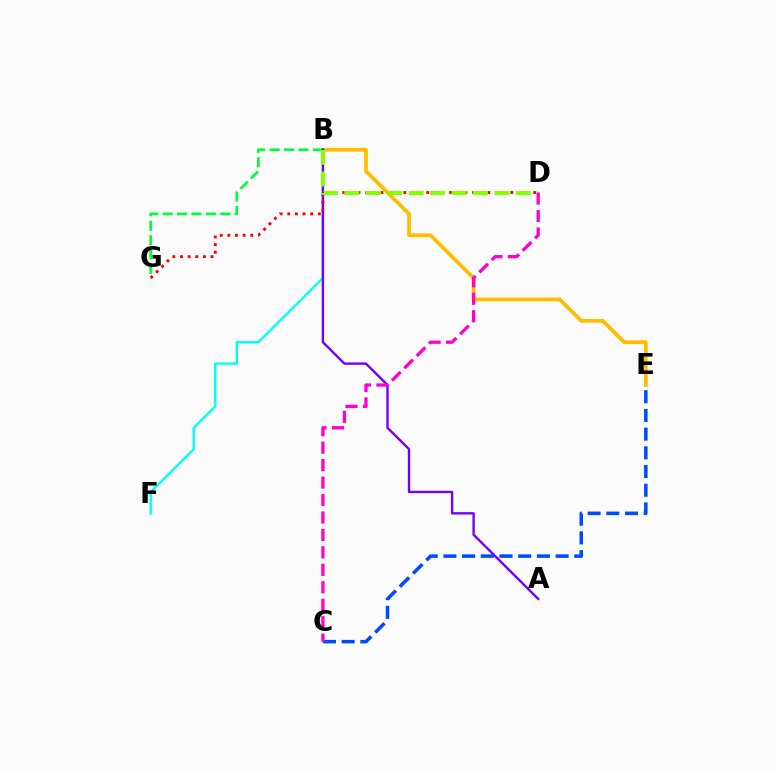{('B', 'E'): [{'color': '#ffbd00', 'line_style': 'solid', 'thickness': 2.72}], ('B', 'F'): [{'color': '#00fff6', 'line_style': 'solid', 'thickness': 1.71}], ('B', 'G'): [{'color': '#00ff39', 'line_style': 'dashed', 'thickness': 1.96}], ('C', 'E'): [{'color': '#004bff', 'line_style': 'dashed', 'thickness': 2.54}], ('A', 'B'): [{'color': '#7200ff', 'line_style': 'solid', 'thickness': 1.71}], ('D', 'G'): [{'color': '#ff0000', 'line_style': 'dotted', 'thickness': 2.07}], ('B', 'D'): [{'color': '#84ff00', 'line_style': 'dashed', 'thickness': 2.91}], ('C', 'D'): [{'color': '#ff00cf', 'line_style': 'dashed', 'thickness': 2.37}]}